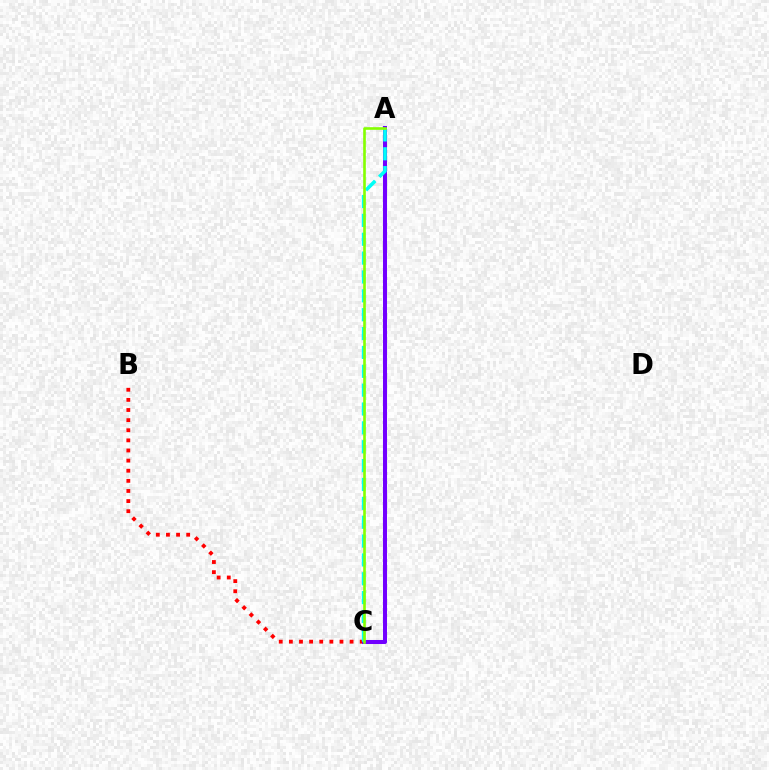{('B', 'C'): [{'color': '#ff0000', 'line_style': 'dotted', 'thickness': 2.75}], ('A', 'C'): [{'color': '#7200ff', 'line_style': 'solid', 'thickness': 2.91}, {'color': '#00fff6', 'line_style': 'dashed', 'thickness': 2.56}, {'color': '#84ff00', 'line_style': 'solid', 'thickness': 1.89}]}